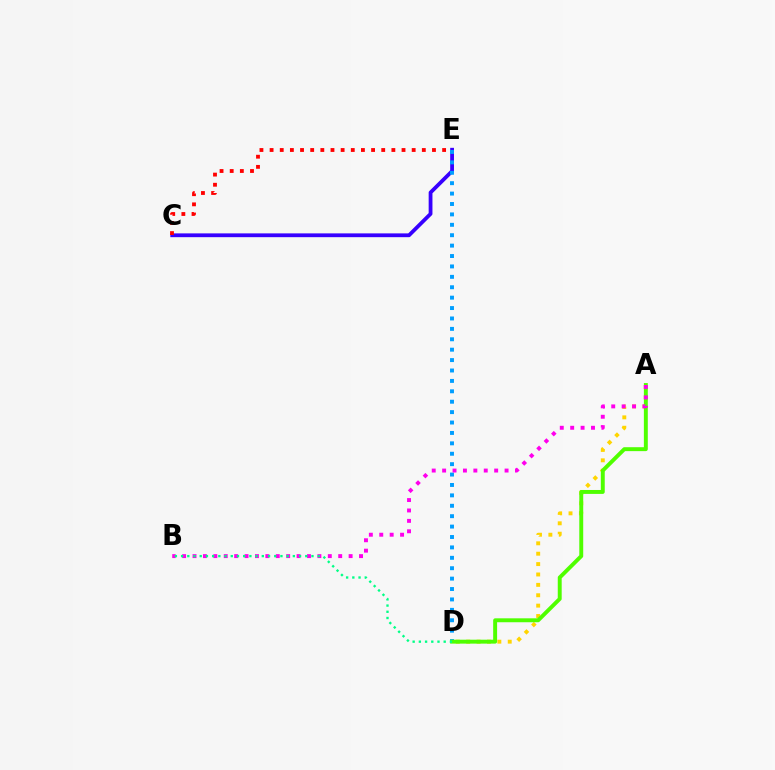{('C', 'E'): [{'color': '#3700ff', 'line_style': 'solid', 'thickness': 2.73}, {'color': '#ff0000', 'line_style': 'dotted', 'thickness': 2.76}], ('A', 'D'): [{'color': '#ffd500', 'line_style': 'dotted', 'thickness': 2.82}, {'color': '#4fff00', 'line_style': 'solid', 'thickness': 2.83}], ('D', 'E'): [{'color': '#009eff', 'line_style': 'dotted', 'thickness': 2.83}], ('A', 'B'): [{'color': '#ff00ed', 'line_style': 'dotted', 'thickness': 2.83}], ('B', 'D'): [{'color': '#00ff86', 'line_style': 'dotted', 'thickness': 1.69}]}